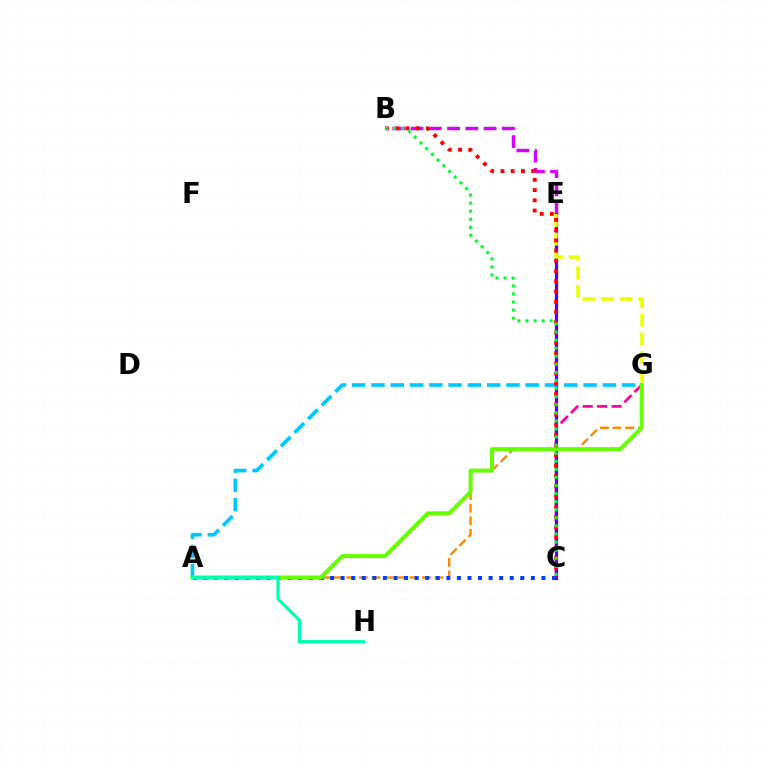{('C', 'G'): [{'color': '#ff00a0', 'line_style': 'dashed', 'thickness': 1.96}], ('B', 'E'): [{'color': '#d600ff', 'line_style': 'dashed', 'thickness': 2.48}], ('C', 'E'): [{'color': '#4f00ff', 'line_style': 'solid', 'thickness': 2.31}], ('E', 'G'): [{'color': '#eeff00', 'line_style': 'dashed', 'thickness': 2.53}], ('A', 'G'): [{'color': '#00c7ff', 'line_style': 'dashed', 'thickness': 2.62}, {'color': '#ff8800', 'line_style': 'dashed', 'thickness': 1.71}, {'color': '#66ff00', 'line_style': 'solid', 'thickness': 2.88}], ('A', 'C'): [{'color': '#003fff', 'line_style': 'dotted', 'thickness': 2.87}], ('A', 'H'): [{'color': '#00ffaf', 'line_style': 'solid', 'thickness': 2.36}], ('B', 'C'): [{'color': '#ff0000', 'line_style': 'dotted', 'thickness': 2.78}, {'color': '#00ff27', 'line_style': 'dotted', 'thickness': 2.2}]}